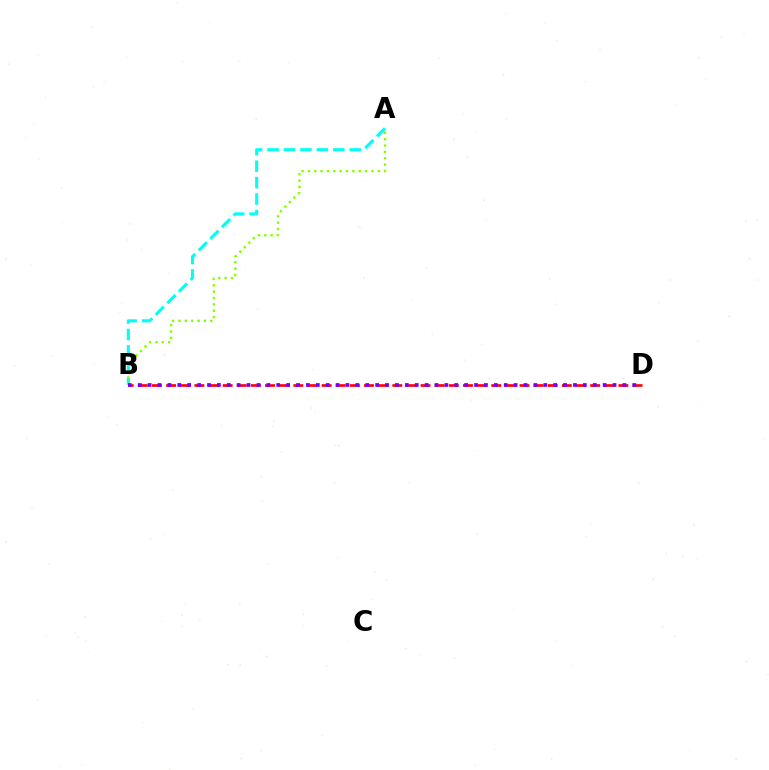{('A', 'B'): [{'color': '#00fff6', 'line_style': 'dashed', 'thickness': 2.23}, {'color': '#84ff00', 'line_style': 'dotted', 'thickness': 1.73}], ('B', 'D'): [{'color': '#ff0000', 'line_style': 'dashed', 'thickness': 1.92}, {'color': '#7200ff', 'line_style': 'dotted', 'thickness': 2.69}]}